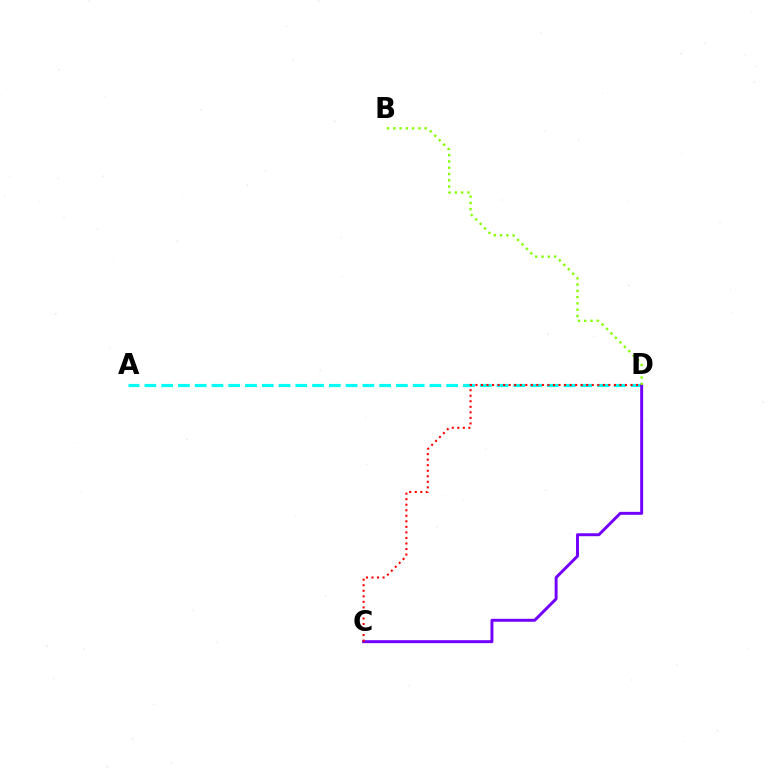{('A', 'D'): [{'color': '#00fff6', 'line_style': 'dashed', 'thickness': 2.28}], ('C', 'D'): [{'color': '#7200ff', 'line_style': 'solid', 'thickness': 2.12}, {'color': '#ff0000', 'line_style': 'dotted', 'thickness': 1.5}], ('B', 'D'): [{'color': '#84ff00', 'line_style': 'dotted', 'thickness': 1.71}]}